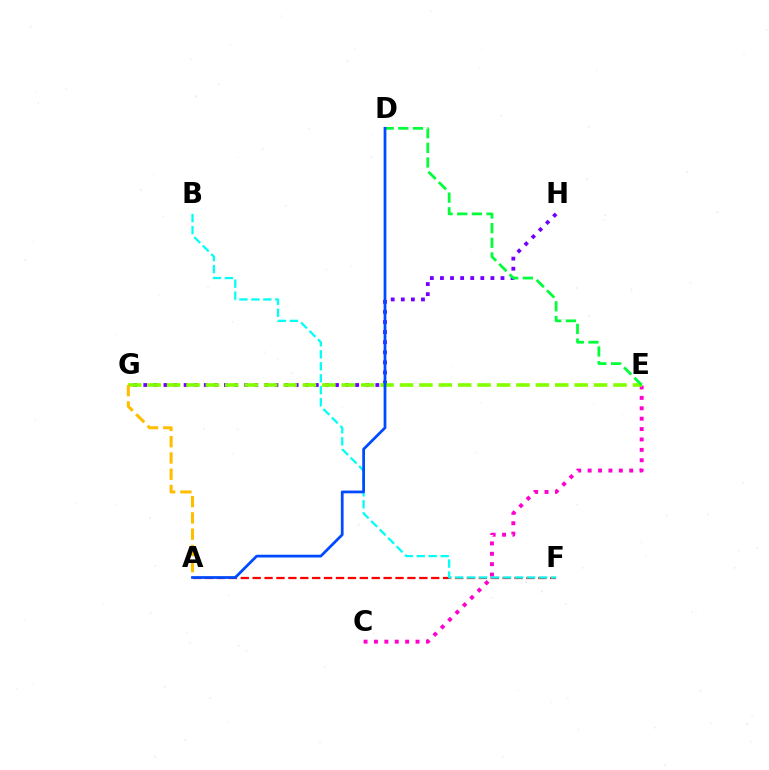{('G', 'H'): [{'color': '#7200ff', 'line_style': 'dotted', 'thickness': 2.74}], ('C', 'E'): [{'color': '#ff00cf', 'line_style': 'dotted', 'thickness': 2.82}], ('A', 'F'): [{'color': '#ff0000', 'line_style': 'dashed', 'thickness': 1.62}], ('E', 'G'): [{'color': '#84ff00', 'line_style': 'dashed', 'thickness': 2.64}], ('B', 'F'): [{'color': '#00fff6', 'line_style': 'dashed', 'thickness': 1.63}], ('D', 'E'): [{'color': '#00ff39', 'line_style': 'dashed', 'thickness': 1.99}], ('A', 'G'): [{'color': '#ffbd00', 'line_style': 'dashed', 'thickness': 2.21}], ('A', 'D'): [{'color': '#004bff', 'line_style': 'solid', 'thickness': 1.99}]}